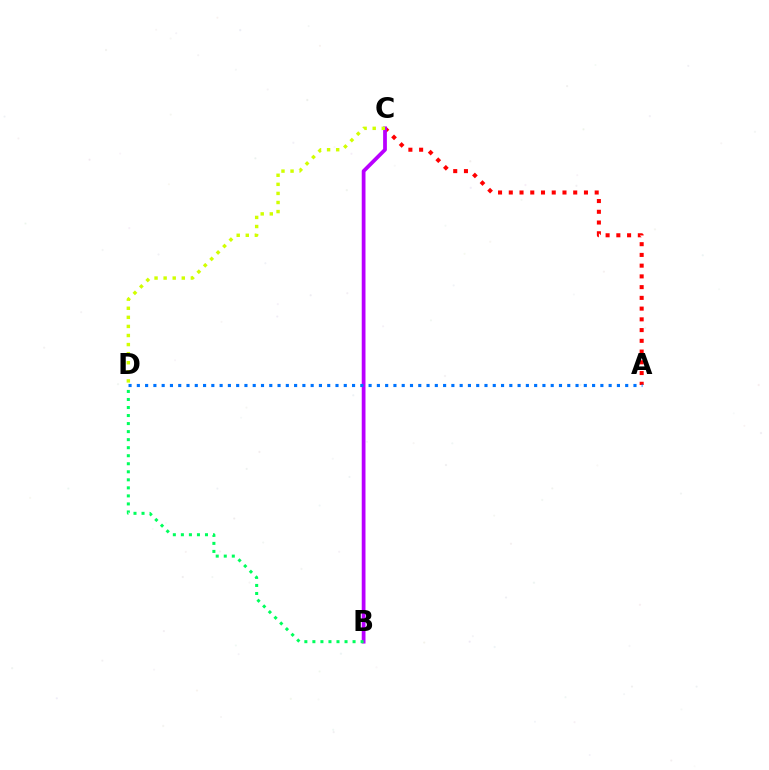{('A', 'C'): [{'color': '#ff0000', 'line_style': 'dotted', 'thickness': 2.92}], ('B', 'C'): [{'color': '#b900ff', 'line_style': 'solid', 'thickness': 2.7}], ('A', 'D'): [{'color': '#0074ff', 'line_style': 'dotted', 'thickness': 2.25}], ('B', 'D'): [{'color': '#00ff5c', 'line_style': 'dotted', 'thickness': 2.18}], ('C', 'D'): [{'color': '#d1ff00', 'line_style': 'dotted', 'thickness': 2.47}]}